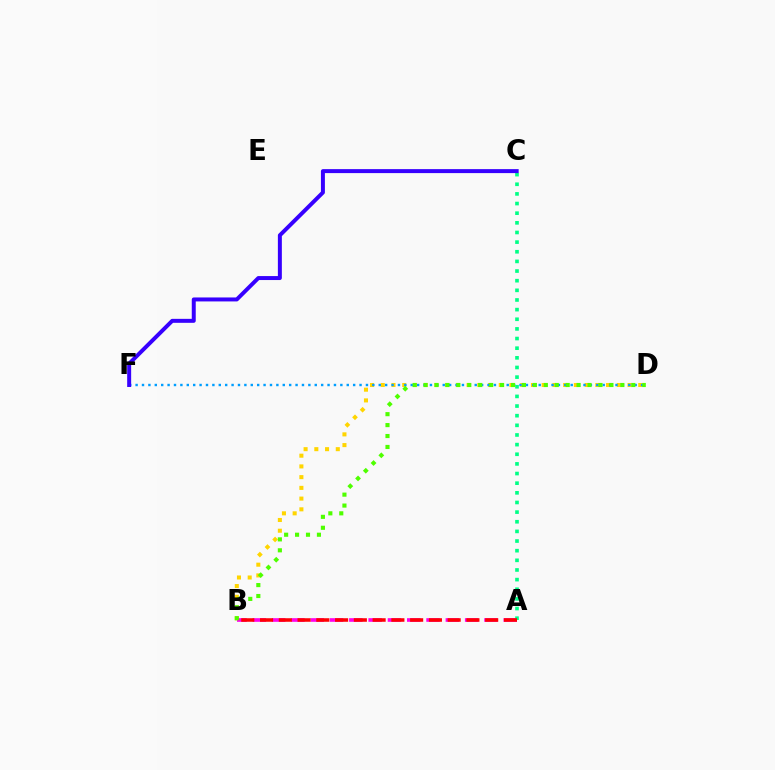{('B', 'D'): [{'color': '#ffd500', 'line_style': 'dotted', 'thickness': 2.92}, {'color': '#4fff00', 'line_style': 'dotted', 'thickness': 2.97}], ('D', 'F'): [{'color': '#009eff', 'line_style': 'dotted', 'thickness': 1.74}], ('A', 'B'): [{'color': '#ff00ed', 'line_style': 'dashed', 'thickness': 2.62}, {'color': '#ff0000', 'line_style': 'dashed', 'thickness': 2.55}], ('A', 'C'): [{'color': '#00ff86', 'line_style': 'dotted', 'thickness': 2.62}], ('C', 'F'): [{'color': '#3700ff', 'line_style': 'solid', 'thickness': 2.86}]}